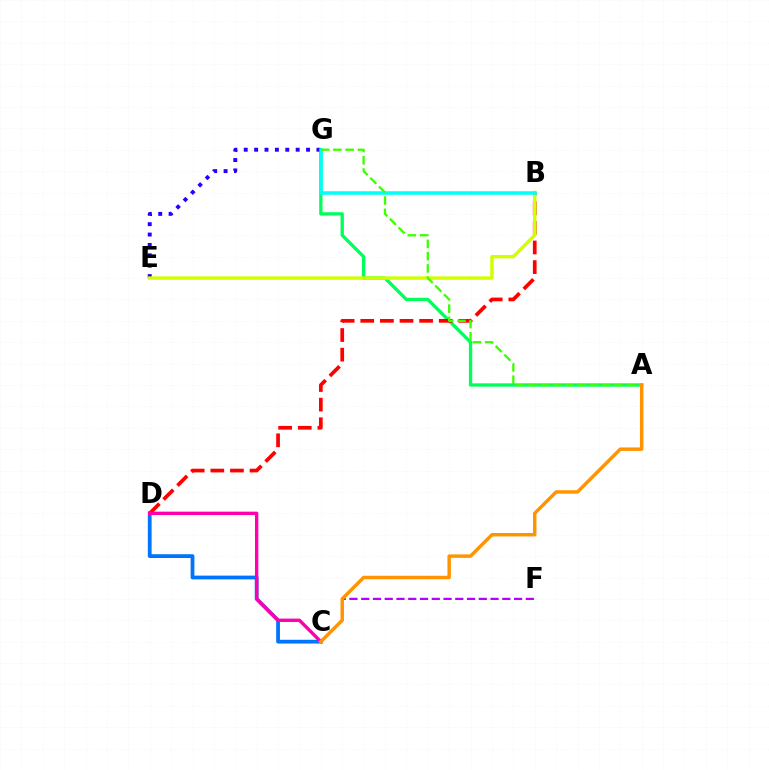{('A', 'G'): [{'color': '#00ff5c', 'line_style': 'solid', 'thickness': 2.39}, {'color': '#3dff00', 'line_style': 'dashed', 'thickness': 1.67}], ('B', 'D'): [{'color': '#ff0000', 'line_style': 'dashed', 'thickness': 2.66}], ('E', 'G'): [{'color': '#2500ff', 'line_style': 'dotted', 'thickness': 2.82}], ('B', 'E'): [{'color': '#d1ff00', 'line_style': 'solid', 'thickness': 2.45}], ('C', 'D'): [{'color': '#0074ff', 'line_style': 'solid', 'thickness': 2.71}, {'color': '#ff00ac', 'line_style': 'solid', 'thickness': 2.44}], ('C', 'F'): [{'color': '#b900ff', 'line_style': 'dashed', 'thickness': 1.6}], ('B', 'G'): [{'color': '#00fff6', 'line_style': 'solid', 'thickness': 2.53}], ('A', 'C'): [{'color': '#ff9400', 'line_style': 'solid', 'thickness': 2.48}]}